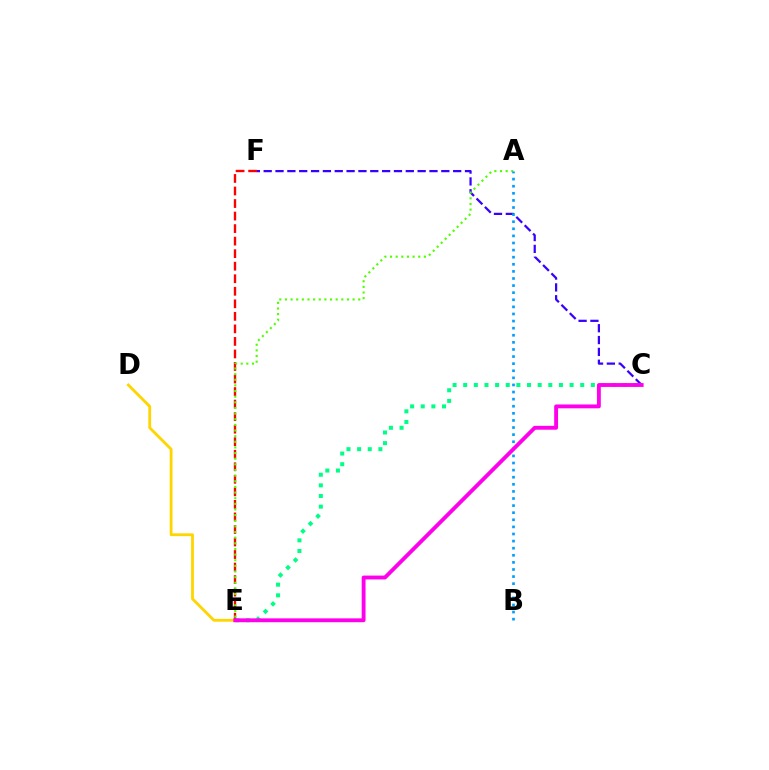{('C', 'F'): [{'color': '#3700ff', 'line_style': 'dashed', 'thickness': 1.61}], ('C', 'E'): [{'color': '#00ff86', 'line_style': 'dotted', 'thickness': 2.89}, {'color': '#ff00ed', 'line_style': 'solid', 'thickness': 2.78}], ('E', 'F'): [{'color': '#ff0000', 'line_style': 'dashed', 'thickness': 1.7}], ('A', 'E'): [{'color': '#4fff00', 'line_style': 'dotted', 'thickness': 1.53}], ('D', 'E'): [{'color': '#ffd500', 'line_style': 'solid', 'thickness': 2.03}], ('A', 'B'): [{'color': '#009eff', 'line_style': 'dotted', 'thickness': 1.93}]}